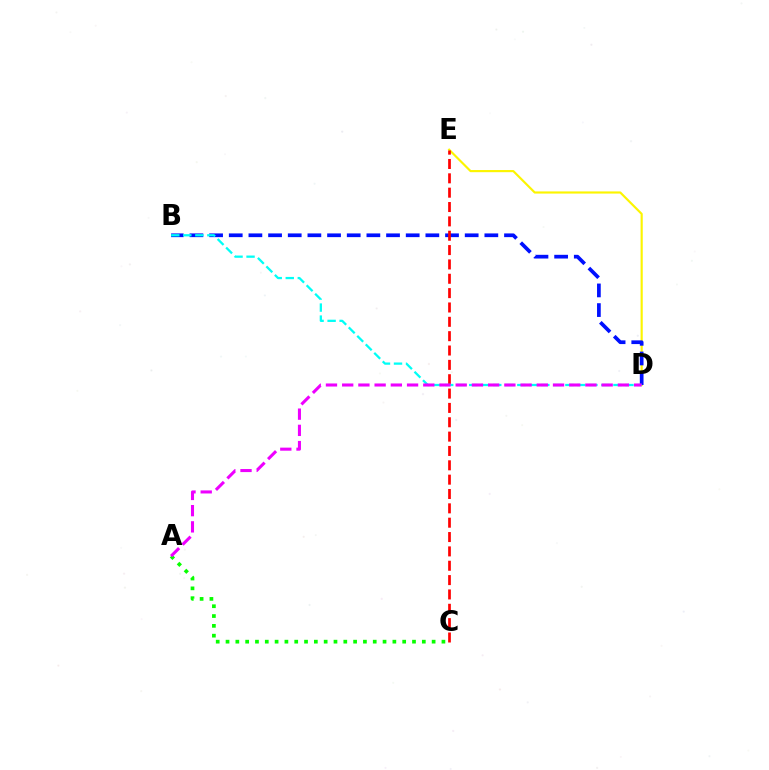{('D', 'E'): [{'color': '#fcf500', 'line_style': 'solid', 'thickness': 1.55}], ('A', 'C'): [{'color': '#08ff00', 'line_style': 'dotted', 'thickness': 2.67}], ('B', 'D'): [{'color': '#0010ff', 'line_style': 'dashed', 'thickness': 2.67}, {'color': '#00fff6', 'line_style': 'dashed', 'thickness': 1.63}], ('C', 'E'): [{'color': '#ff0000', 'line_style': 'dashed', 'thickness': 1.95}], ('A', 'D'): [{'color': '#ee00ff', 'line_style': 'dashed', 'thickness': 2.2}]}